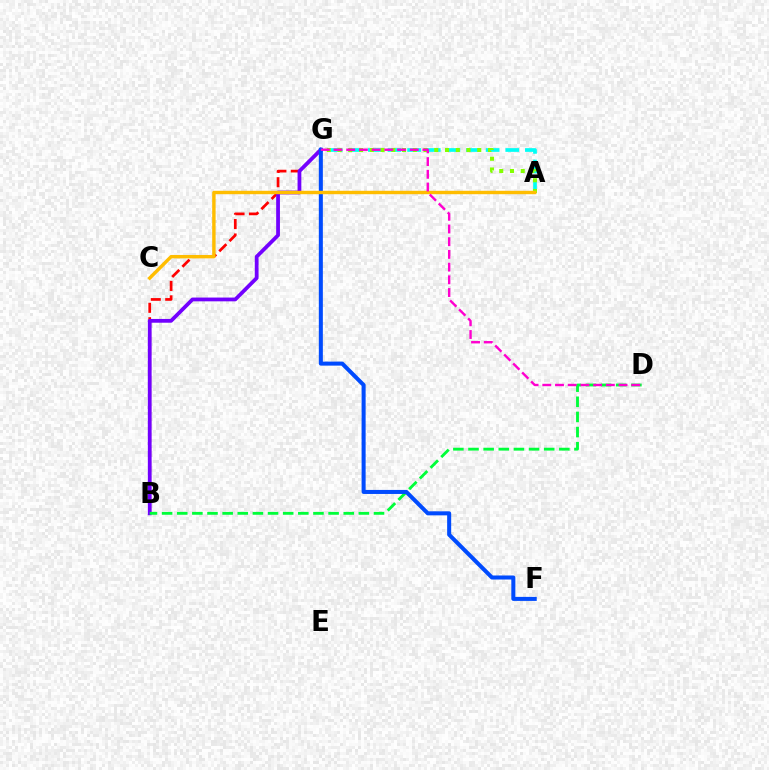{('A', 'G'): [{'color': '#00fff6', 'line_style': 'dashed', 'thickness': 2.67}, {'color': '#84ff00', 'line_style': 'dotted', 'thickness': 2.92}], ('B', 'G'): [{'color': '#ff0000', 'line_style': 'dashed', 'thickness': 1.96}, {'color': '#7200ff', 'line_style': 'solid', 'thickness': 2.72}], ('B', 'D'): [{'color': '#00ff39', 'line_style': 'dashed', 'thickness': 2.06}], ('F', 'G'): [{'color': '#004bff', 'line_style': 'solid', 'thickness': 2.91}], ('A', 'C'): [{'color': '#ffbd00', 'line_style': 'solid', 'thickness': 2.46}], ('D', 'G'): [{'color': '#ff00cf', 'line_style': 'dashed', 'thickness': 1.73}]}